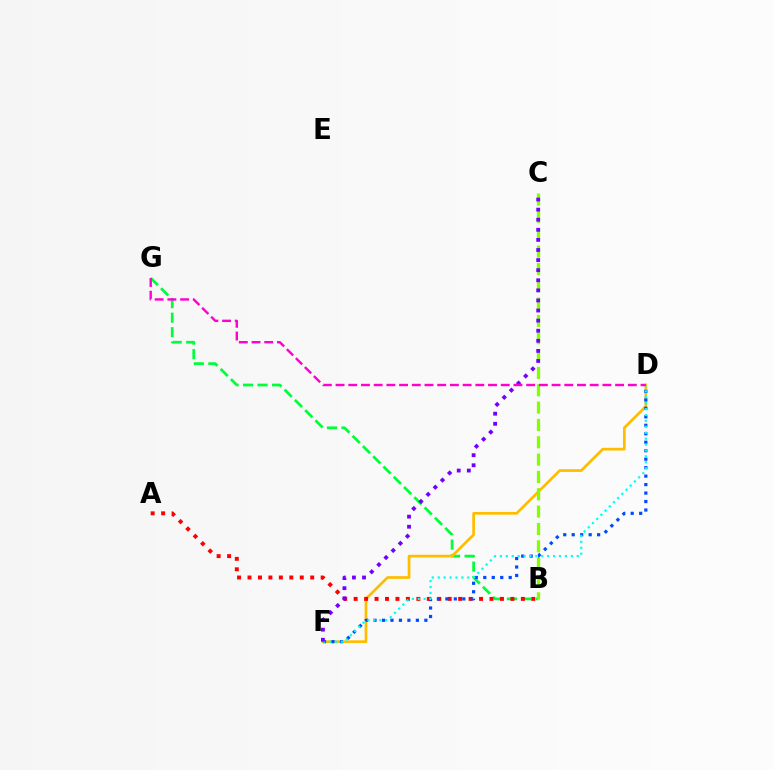{('B', 'G'): [{'color': '#00ff39', 'line_style': 'dashed', 'thickness': 1.97}], ('D', 'F'): [{'color': '#ffbd00', 'line_style': 'solid', 'thickness': 1.95}, {'color': '#004bff', 'line_style': 'dotted', 'thickness': 2.3}, {'color': '#00fff6', 'line_style': 'dotted', 'thickness': 1.61}], ('A', 'B'): [{'color': '#ff0000', 'line_style': 'dotted', 'thickness': 2.84}], ('B', 'C'): [{'color': '#84ff00', 'line_style': 'dashed', 'thickness': 2.36}], ('C', 'F'): [{'color': '#7200ff', 'line_style': 'dotted', 'thickness': 2.74}], ('D', 'G'): [{'color': '#ff00cf', 'line_style': 'dashed', 'thickness': 1.73}]}